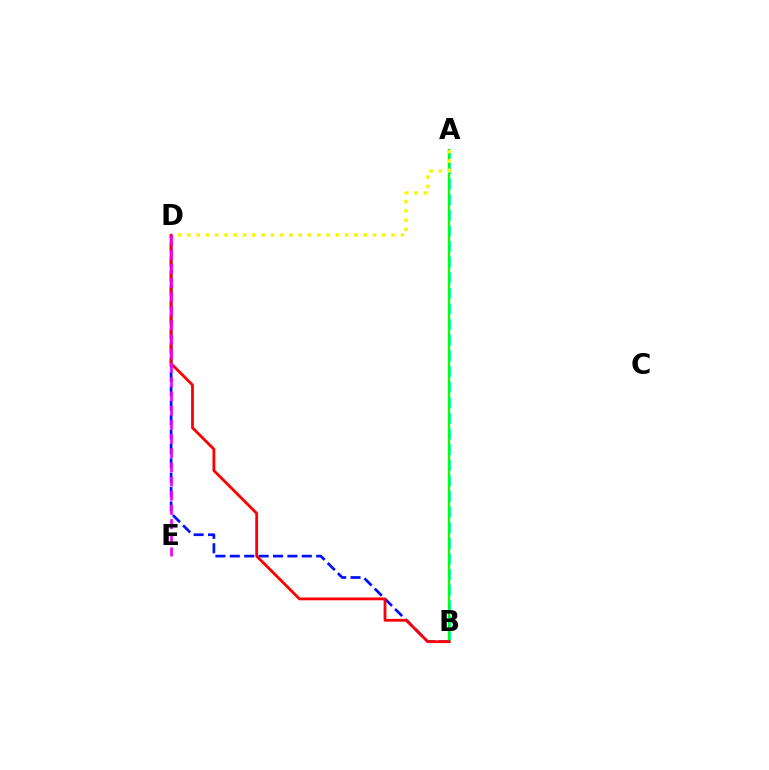{('A', 'B'): [{'color': '#00fff6', 'line_style': 'dashed', 'thickness': 2.12}, {'color': '#08ff00', 'line_style': 'solid', 'thickness': 1.65}], ('B', 'D'): [{'color': '#0010ff', 'line_style': 'dashed', 'thickness': 1.96}, {'color': '#ff0000', 'line_style': 'solid', 'thickness': 2.02}], ('A', 'D'): [{'color': '#fcf500', 'line_style': 'dotted', 'thickness': 2.52}], ('D', 'E'): [{'color': '#ee00ff', 'line_style': 'dashed', 'thickness': 1.93}]}